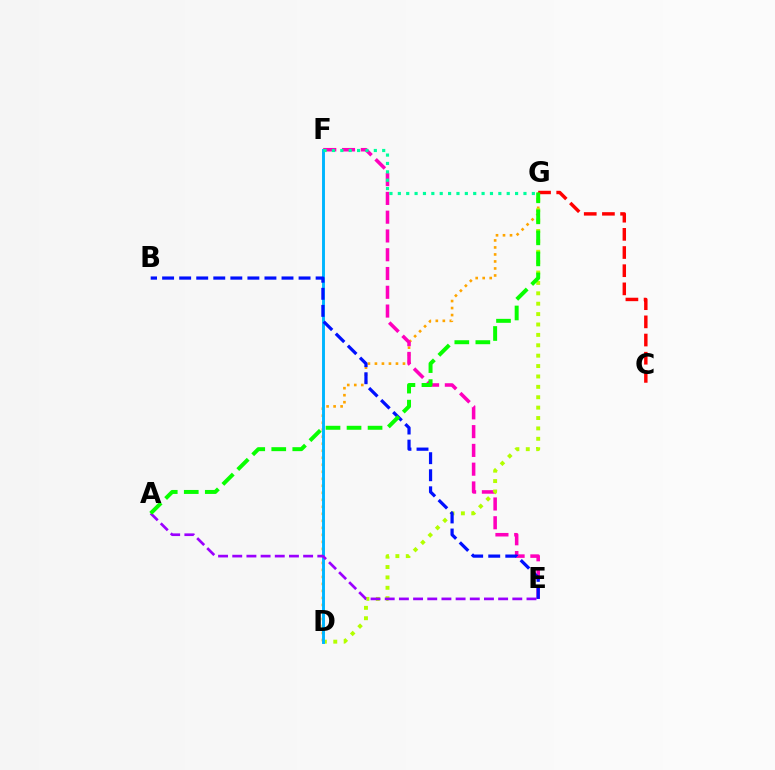{('D', 'G'): [{'color': '#ffa500', 'line_style': 'dotted', 'thickness': 1.9}, {'color': '#b3ff00', 'line_style': 'dotted', 'thickness': 2.82}], ('E', 'F'): [{'color': '#ff00bd', 'line_style': 'dashed', 'thickness': 2.55}], ('C', 'G'): [{'color': '#ff0000', 'line_style': 'dashed', 'thickness': 2.47}], ('D', 'F'): [{'color': '#00b5ff', 'line_style': 'solid', 'thickness': 2.1}], ('A', 'E'): [{'color': '#9b00ff', 'line_style': 'dashed', 'thickness': 1.93}], ('F', 'G'): [{'color': '#00ff9d', 'line_style': 'dotted', 'thickness': 2.28}], ('B', 'E'): [{'color': '#0010ff', 'line_style': 'dashed', 'thickness': 2.32}], ('A', 'G'): [{'color': '#08ff00', 'line_style': 'dashed', 'thickness': 2.86}]}